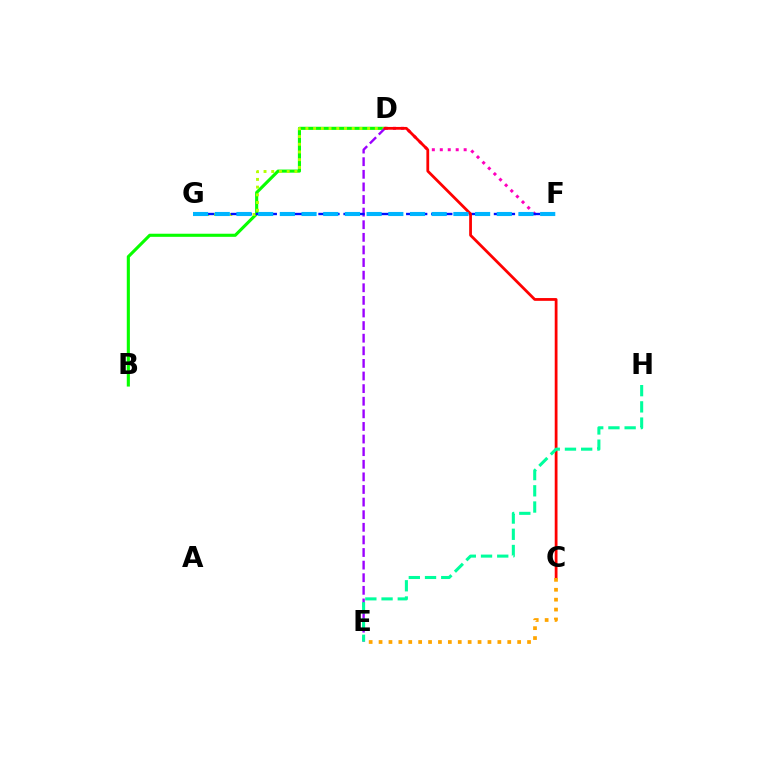{('B', 'D'): [{'color': '#08ff00', 'line_style': 'solid', 'thickness': 2.24}], ('D', 'G'): [{'color': '#b3ff00', 'line_style': 'dotted', 'thickness': 2.1}], ('D', 'F'): [{'color': '#ff00bd', 'line_style': 'dotted', 'thickness': 2.16}], ('D', 'E'): [{'color': '#9b00ff', 'line_style': 'dashed', 'thickness': 1.71}], ('F', 'G'): [{'color': '#0010ff', 'line_style': 'dashed', 'thickness': 1.7}, {'color': '#00b5ff', 'line_style': 'dashed', 'thickness': 2.95}], ('C', 'D'): [{'color': '#ff0000', 'line_style': 'solid', 'thickness': 2.0}], ('C', 'E'): [{'color': '#ffa500', 'line_style': 'dotted', 'thickness': 2.69}], ('E', 'H'): [{'color': '#00ff9d', 'line_style': 'dashed', 'thickness': 2.2}]}